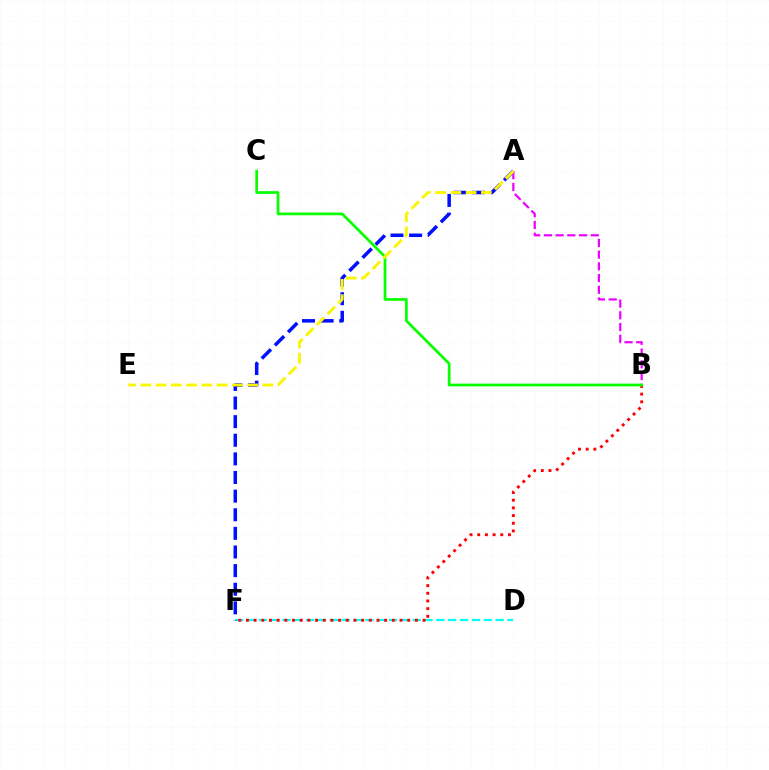{('D', 'F'): [{'color': '#00fff6', 'line_style': 'dashed', 'thickness': 1.61}], ('A', 'F'): [{'color': '#0010ff', 'line_style': 'dashed', 'thickness': 2.53}], ('B', 'F'): [{'color': '#ff0000', 'line_style': 'dotted', 'thickness': 2.09}], ('A', 'B'): [{'color': '#ee00ff', 'line_style': 'dashed', 'thickness': 1.59}], ('B', 'C'): [{'color': '#08ff00', 'line_style': 'solid', 'thickness': 1.96}], ('A', 'E'): [{'color': '#fcf500', 'line_style': 'dashed', 'thickness': 2.07}]}